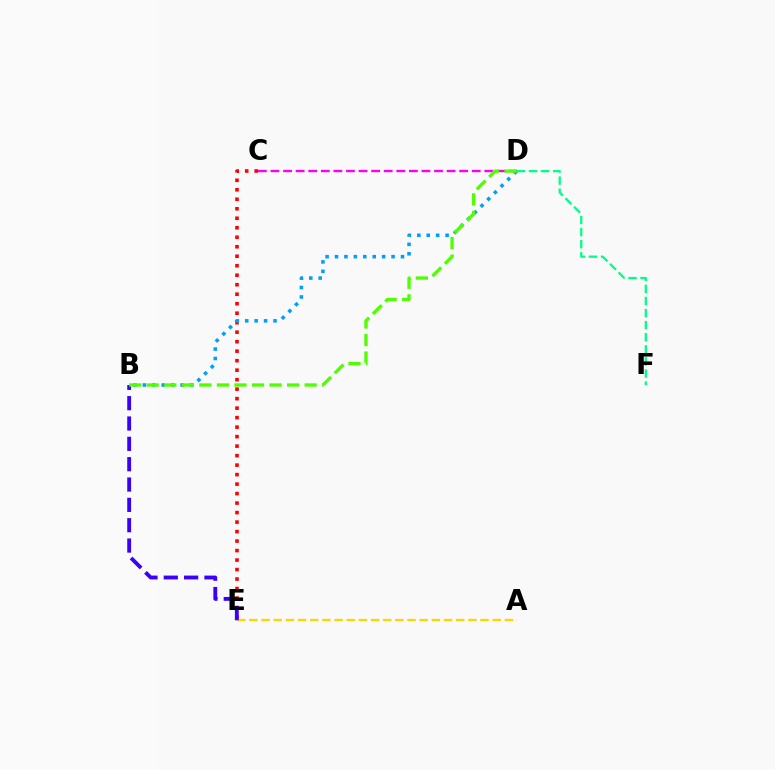{('A', 'E'): [{'color': '#ffd500', 'line_style': 'dashed', 'thickness': 1.65}], ('C', 'D'): [{'color': '#ff00ed', 'line_style': 'dashed', 'thickness': 1.71}], ('C', 'E'): [{'color': '#ff0000', 'line_style': 'dotted', 'thickness': 2.58}], ('B', 'D'): [{'color': '#009eff', 'line_style': 'dotted', 'thickness': 2.56}, {'color': '#4fff00', 'line_style': 'dashed', 'thickness': 2.38}], ('B', 'E'): [{'color': '#3700ff', 'line_style': 'dashed', 'thickness': 2.76}], ('D', 'F'): [{'color': '#00ff86', 'line_style': 'dashed', 'thickness': 1.64}]}